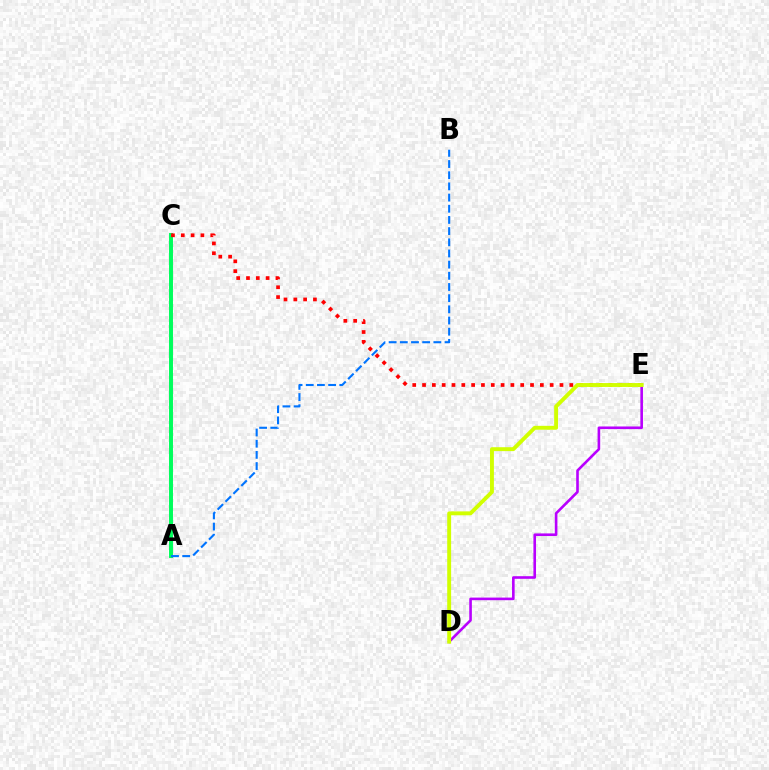{('A', 'C'): [{'color': '#00ff5c', 'line_style': 'solid', 'thickness': 2.85}], ('C', 'E'): [{'color': '#ff0000', 'line_style': 'dotted', 'thickness': 2.67}], ('D', 'E'): [{'color': '#b900ff', 'line_style': 'solid', 'thickness': 1.88}, {'color': '#d1ff00', 'line_style': 'solid', 'thickness': 2.81}], ('A', 'B'): [{'color': '#0074ff', 'line_style': 'dashed', 'thickness': 1.52}]}